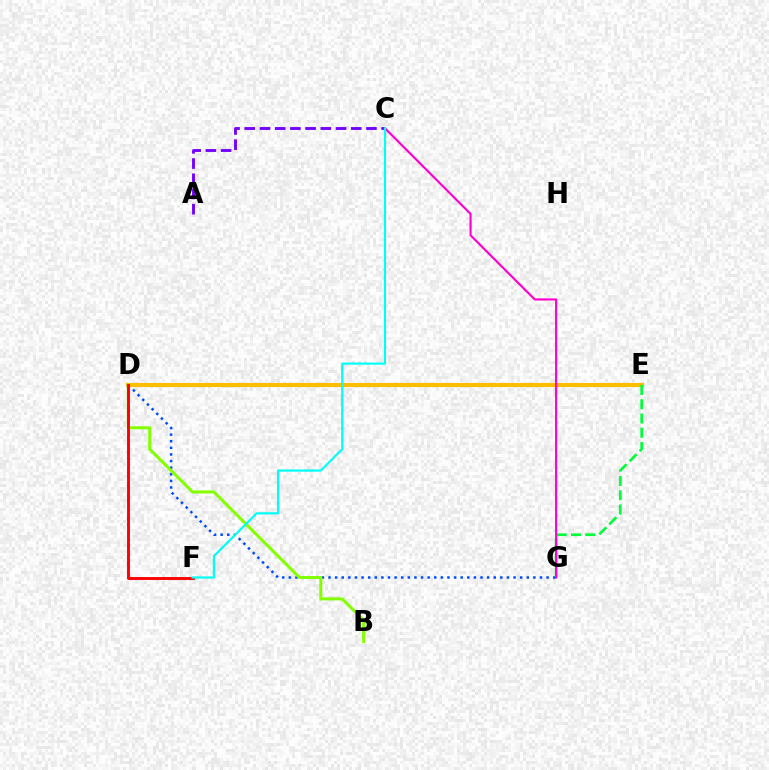{('A', 'C'): [{'color': '#7200ff', 'line_style': 'dashed', 'thickness': 2.07}], ('D', 'G'): [{'color': '#004bff', 'line_style': 'dotted', 'thickness': 1.8}], ('D', 'E'): [{'color': '#ffbd00', 'line_style': 'solid', 'thickness': 2.97}], ('E', 'G'): [{'color': '#00ff39', 'line_style': 'dashed', 'thickness': 1.94}], ('C', 'G'): [{'color': '#ff00cf', 'line_style': 'solid', 'thickness': 1.54}], ('B', 'D'): [{'color': '#84ff00', 'line_style': 'solid', 'thickness': 2.18}], ('D', 'F'): [{'color': '#ff0000', 'line_style': 'solid', 'thickness': 2.09}], ('C', 'F'): [{'color': '#00fff6', 'line_style': 'solid', 'thickness': 1.57}]}